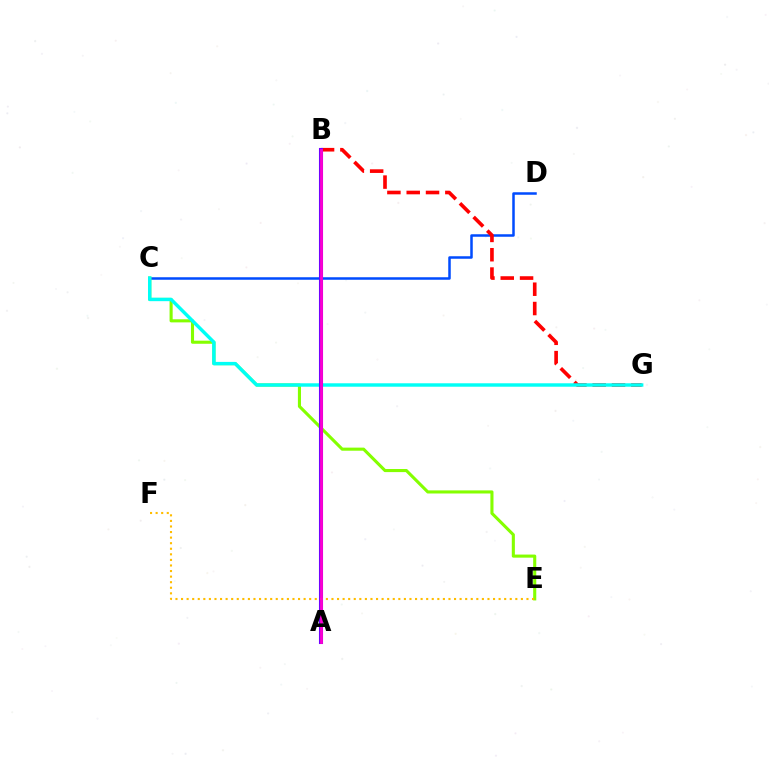{('C', 'D'): [{'color': '#004bff', 'line_style': 'solid', 'thickness': 1.81}], ('A', 'B'): [{'color': '#00ff39', 'line_style': 'dotted', 'thickness': 1.79}, {'color': '#7200ff', 'line_style': 'solid', 'thickness': 2.94}, {'color': '#ff00cf', 'line_style': 'solid', 'thickness': 1.98}], ('C', 'E'): [{'color': '#84ff00', 'line_style': 'solid', 'thickness': 2.23}], ('B', 'G'): [{'color': '#ff0000', 'line_style': 'dashed', 'thickness': 2.62}], ('C', 'G'): [{'color': '#00fff6', 'line_style': 'solid', 'thickness': 2.47}], ('E', 'F'): [{'color': '#ffbd00', 'line_style': 'dotted', 'thickness': 1.51}]}